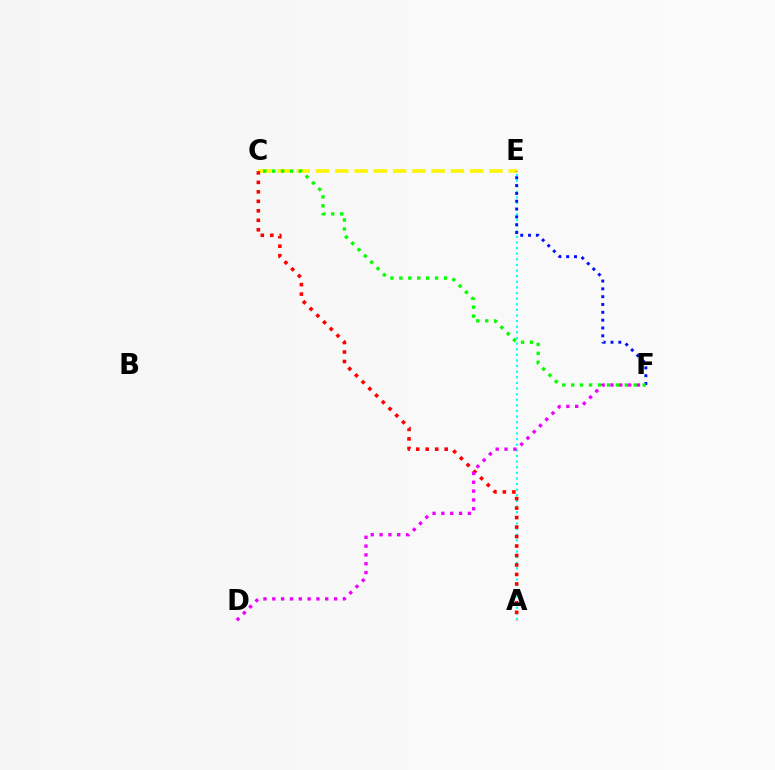{('A', 'E'): [{'color': '#00fff6', 'line_style': 'dotted', 'thickness': 1.53}], ('C', 'E'): [{'color': '#fcf500', 'line_style': 'dashed', 'thickness': 2.62}], ('E', 'F'): [{'color': '#0010ff', 'line_style': 'dotted', 'thickness': 2.13}], ('C', 'F'): [{'color': '#08ff00', 'line_style': 'dotted', 'thickness': 2.43}], ('A', 'C'): [{'color': '#ff0000', 'line_style': 'dotted', 'thickness': 2.58}], ('D', 'F'): [{'color': '#ee00ff', 'line_style': 'dotted', 'thickness': 2.4}]}